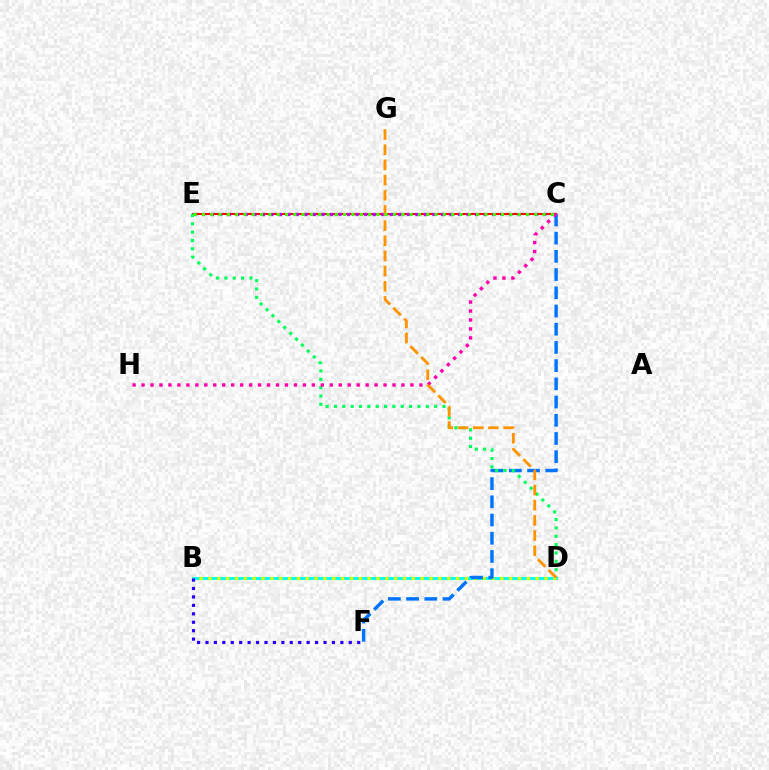{('C', 'E'): [{'color': '#ff0000', 'line_style': 'solid', 'thickness': 1.51}, {'color': '#b900ff', 'line_style': 'dotted', 'thickness': 2.32}, {'color': '#3dff00', 'line_style': 'dotted', 'thickness': 2.26}], ('B', 'D'): [{'color': '#00fff6', 'line_style': 'solid', 'thickness': 2.11}, {'color': '#d1ff00', 'line_style': 'dotted', 'thickness': 2.4}], ('C', 'F'): [{'color': '#0074ff', 'line_style': 'dashed', 'thickness': 2.47}], ('D', 'E'): [{'color': '#00ff5c', 'line_style': 'dotted', 'thickness': 2.27}], ('B', 'F'): [{'color': '#2500ff', 'line_style': 'dotted', 'thickness': 2.29}], ('C', 'H'): [{'color': '#ff00ac', 'line_style': 'dotted', 'thickness': 2.44}], ('D', 'G'): [{'color': '#ff9400', 'line_style': 'dashed', 'thickness': 2.06}]}